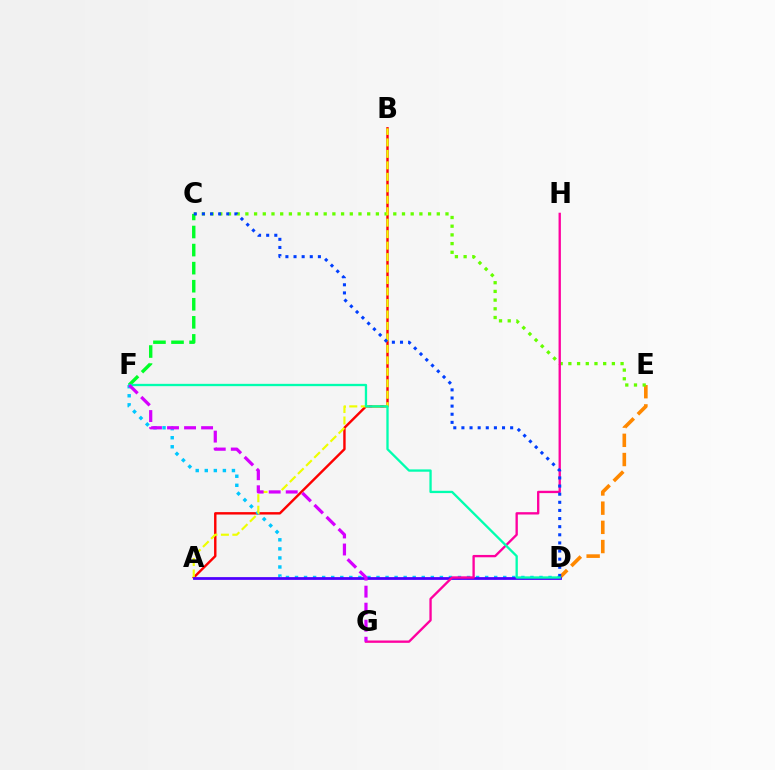{('A', 'B'): [{'color': '#ff0000', 'line_style': 'solid', 'thickness': 1.74}, {'color': '#eeff00', 'line_style': 'dashed', 'thickness': 1.56}], ('D', 'E'): [{'color': '#ff8800', 'line_style': 'dashed', 'thickness': 2.61}], ('D', 'F'): [{'color': '#00c7ff', 'line_style': 'dotted', 'thickness': 2.46}, {'color': '#00ffaf', 'line_style': 'solid', 'thickness': 1.66}], ('C', 'E'): [{'color': '#66ff00', 'line_style': 'dotted', 'thickness': 2.36}], ('A', 'D'): [{'color': '#4f00ff', 'line_style': 'solid', 'thickness': 1.99}], ('C', 'F'): [{'color': '#00ff27', 'line_style': 'dashed', 'thickness': 2.45}], ('G', 'H'): [{'color': '#ff00a0', 'line_style': 'solid', 'thickness': 1.69}], ('C', 'D'): [{'color': '#003fff', 'line_style': 'dotted', 'thickness': 2.21}], ('F', 'G'): [{'color': '#d600ff', 'line_style': 'dashed', 'thickness': 2.31}]}